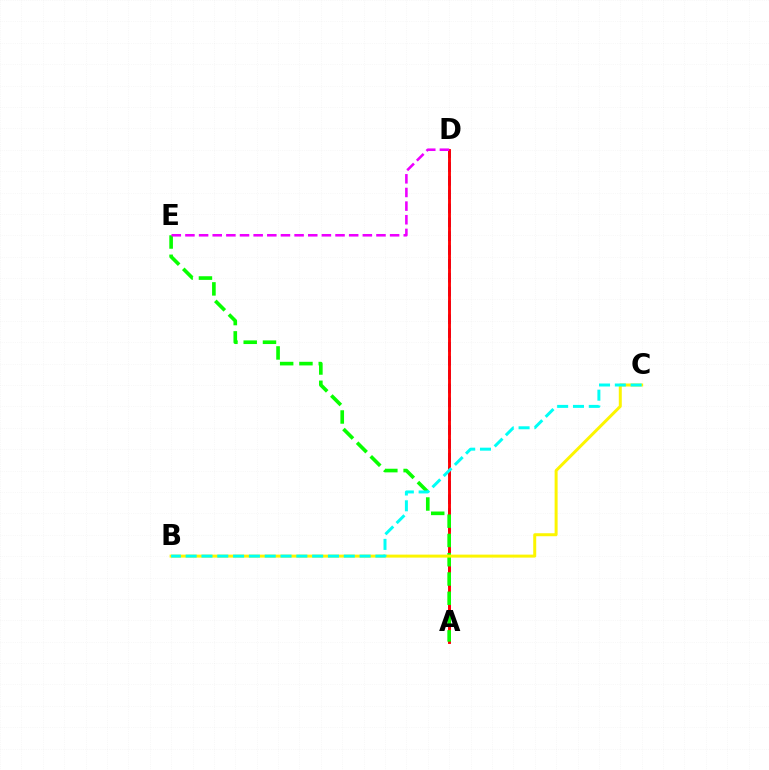{('A', 'D'): [{'color': '#0010ff', 'line_style': 'dashed', 'thickness': 1.88}, {'color': '#ff0000', 'line_style': 'solid', 'thickness': 2.07}], ('A', 'E'): [{'color': '#08ff00', 'line_style': 'dashed', 'thickness': 2.62}], ('B', 'C'): [{'color': '#fcf500', 'line_style': 'solid', 'thickness': 2.15}, {'color': '#00fff6', 'line_style': 'dashed', 'thickness': 2.15}], ('D', 'E'): [{'color': '#ee00ff', 'line_style': 'dashed', 'thickness': 1.85}]}